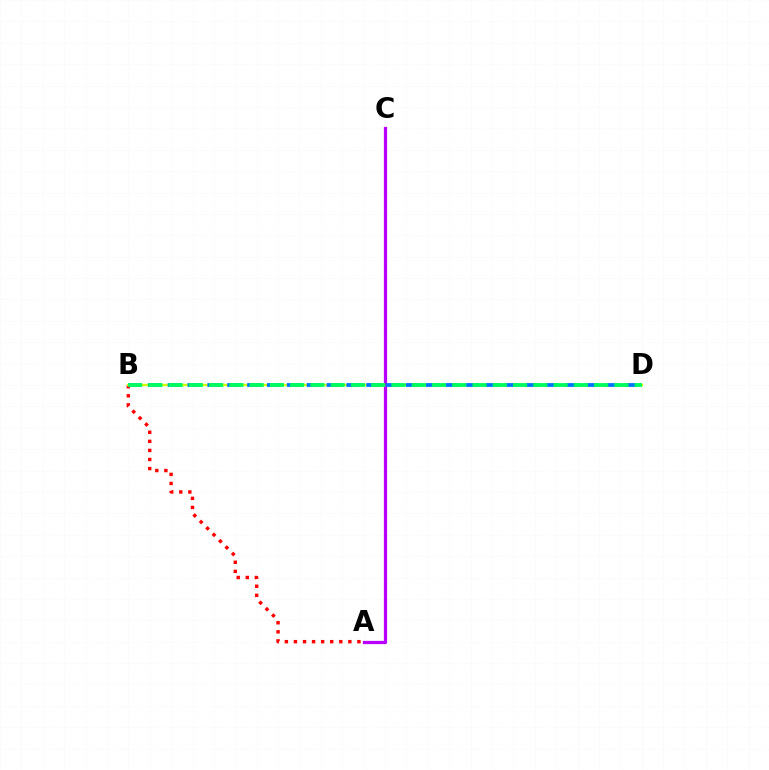{('A', 'B'): [{'color': '#ff0000', 'line_style': 'dotted', 'thickness': 2.46}], ('B', 'D'): [{'color': '#d1ff00', 'line_style': 'solid', 'thickness': 1.7}, {'color': '#0074ff', 'line_style': 'dashed', 'thickness': 2.7}, {'color': '#00ff5c', 'line_style': 'dashed', 'thickness': 2.75}], ('A', 'C'): [{'color': '#b900ff', 'line_style': 'solid', 'thickness': 2.34}]}